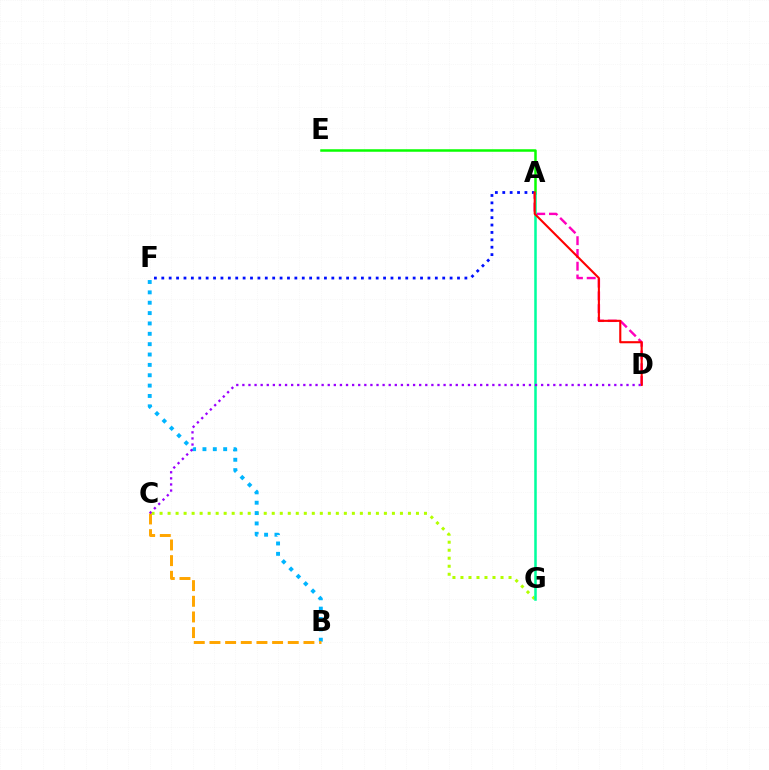{('A', 'F'): [{'color': '#0010ff', 'line_style': 'dotted', 'thickness': 2.01}], ('C', 'G'): [{'color': '#b3ff00', 'line_style': 'dotted', 'thickness': 2.18}], ('A', 'D'): [{'color': '#ff00bd', 'line_style': 'dashed', 'thickness': 1.73}, {'color': '#ff0000', 'line_style': 'solid', 'thickness': 1.52}], ('A', 'E'): [{'color': '#08ff00', 'line_style': 'solid', 'thickness': 1.8}], ('B', 'F'): [{'color': '#00b5ff', 'line_style': 'dotted', 'thickness': 2.81}], ('B', 'C'): [{'color': '#ffa500', 'line_style': 'dashed', 'thickness': 2.13}], ('A', 'G'): [{'color': '#00ff9d', 'line_style': 'solid', 'thickness': 1.83}], ('C', 'D'): [{'color': '#9b00ff', 'line_style': 'dotted', 'thickness': 1.66}]}